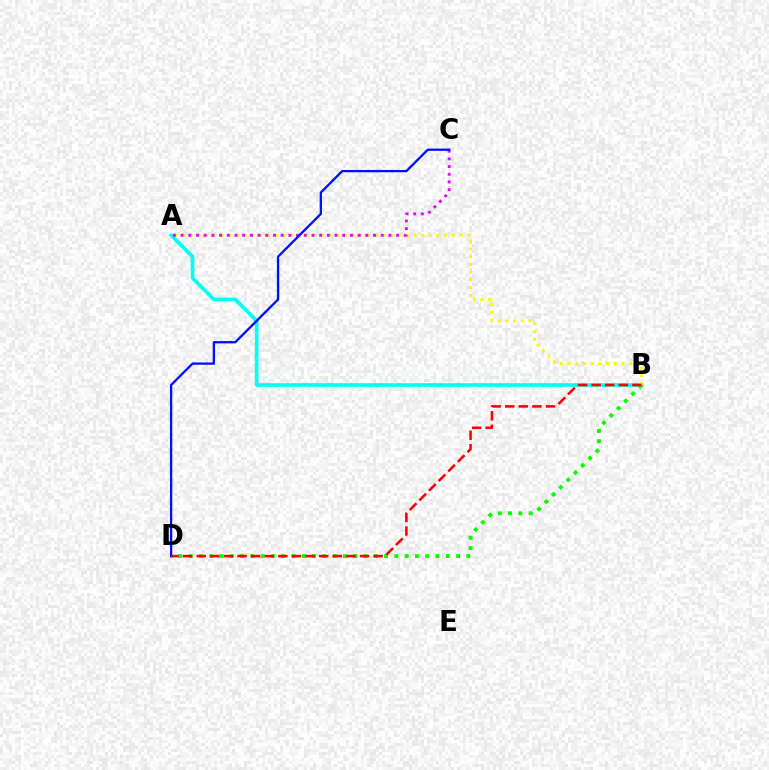{('A', 'B'): [{'color': '#00fff6', 'line_style': 'solid', 'thickness': 2.63}, {'color': '#fcf500', 'line_style': 'dotted', 'thickness': 2.1}], ('A', 'C'): [{'color': '#ee00ff', 'line_style': 'dotted', 'thickness': 2.09}], ('B', 'D'): [{'color': '#08ff00', 'line_style': 'dotted', 'thickness': 2.79}, {'color': '#ff0000', 'line_style': 'dashed', 'thickness': 1.85}], ('C', 'D'): [{'color': '#0010ff', 'line_style': 'solid', 'thickness': 1.66}]}